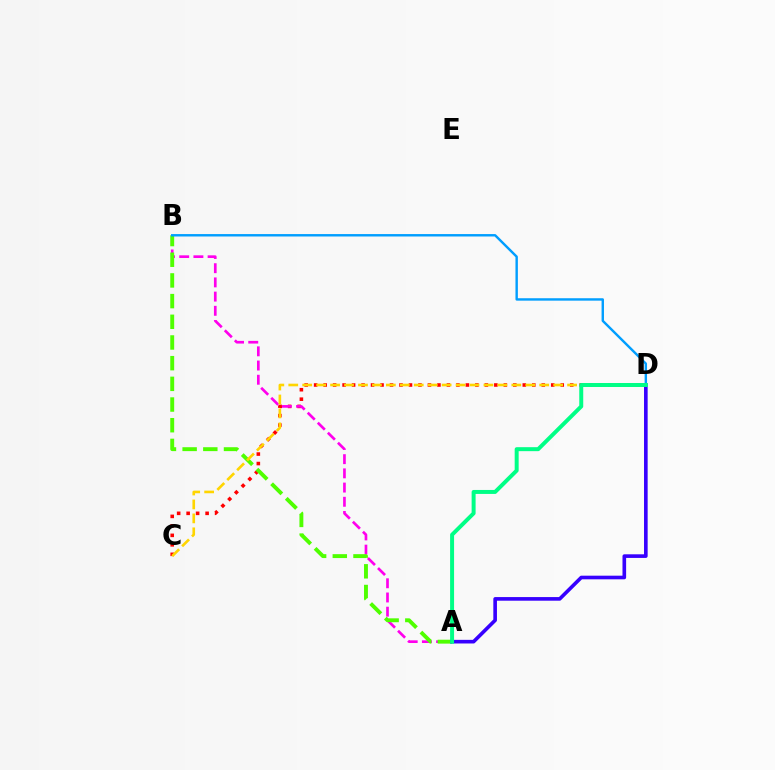{('C', 'D'): [{'color': '#ff0000', 'line_style': 'dotted', 'thickness': 2.58}, {'color': '#ffd500', 'line_style': 'dashed', 'thickness': 1.89}], ('A', 'B'): [{'color': '#ff00ed', 'line_style': 'dashed', 'thickness': 1.93}, {'color': '#4fff00', 'line_style': 'dashed', 'thickness': 2.81}], ('A', 'D'): [{'color': '#3700ff', 'line_style': 'solid', 'thickness': 2.61}, {'color': '#00ff86', 'line_style': 'solid', 'thickness': 2.86}], ('B', 'D'): [{'color': '#009eff', 'line_style': 'solid', 'thickness': 1.74}]}